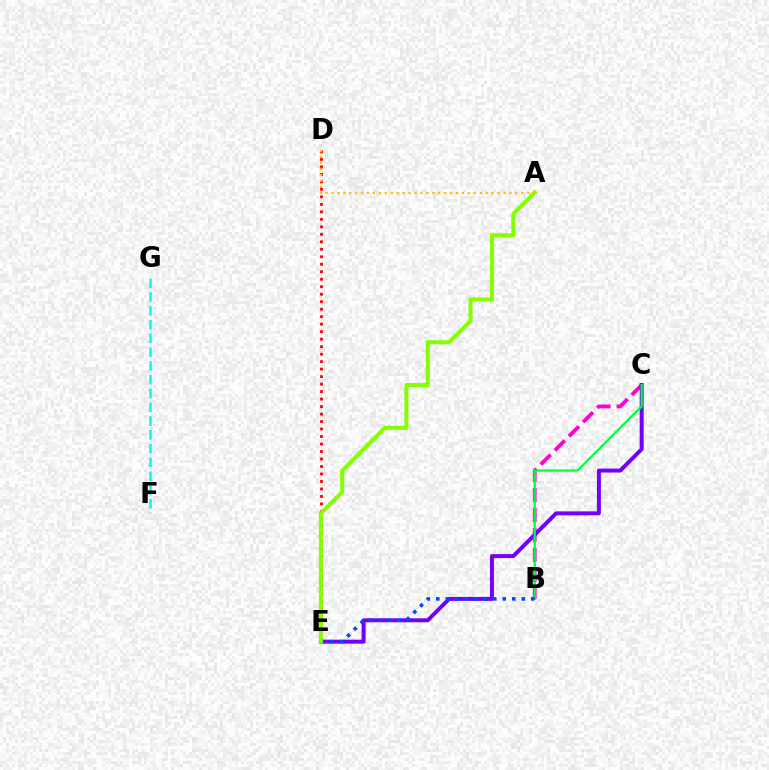{('B', 'C'): [{'color': '#ff00cf', 'line_style': 'dashed', 'thickness': 2.71}, {'color': '#00ff39', 'line_style': 'solid', 'thickness': 1.61}], ('C', 'E'): [{'color': '#7200ff', 'line_style': 'solid', 'thickness': 2.85}], ('D', 'E'): [{'color': '#ff0000', 'line_style': 'dotted', 'thickness': 2.04}], ('B', 'E'): [{'color': '#004bff', 'line_style': 'dotted', 'thickness': 2.58}], ('A', 'E'): [{'color': '#84ff00', 'line_style': 'solid', 'thickness': 2.89}], ('A', 'D'): [{'color': '#ffbd00', 'line_style': 'dotted', 'thickness': 1.61}], ('F', 'G'): [{'color': '#00fff6', 'line_style': 'dashed', 'thickness': 1.87}]}